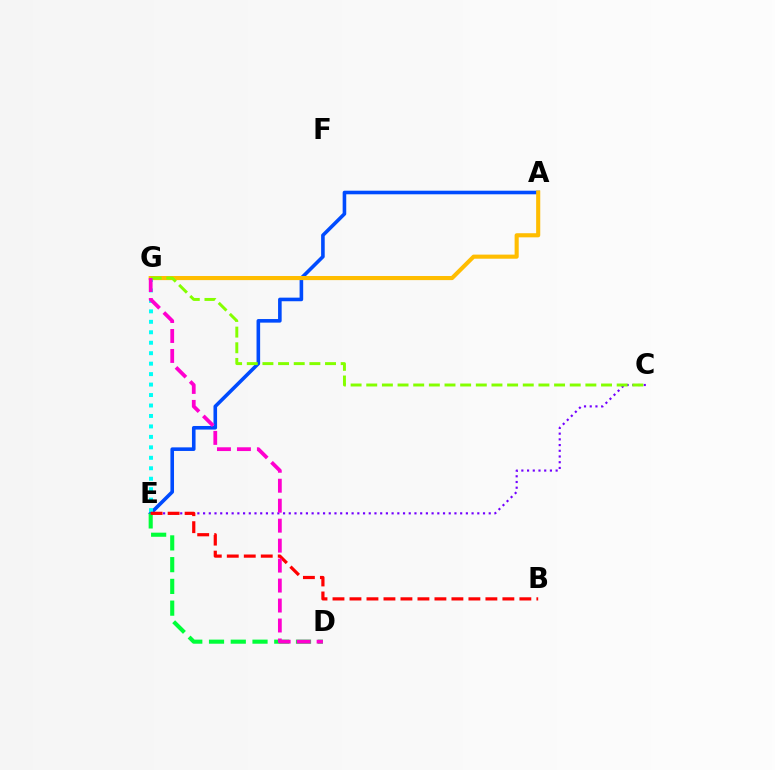{('A', 'E'): [{'color': '#004bff', 'line_style': 'solid', 'thickness': 2.59}], ('C', 'E'): [{'color': '#7200ff', 'line_style': 'dotted', 'thickness': 1.55}], ('A', 'G'): [{'color': '#ffbd00', 'line_style': 'solid', 'thickness': 2.96}], ('E', 'G'): [{'color': '#00fff6', 'line_style': 'dotted', 'thickness': 2.84}], ('D', 'E'): [{'color': '#00ff39', 'line_style': 'dashed', 'thickness': 2.95}], ('C', 'G'): [{'color': '#84ff00', 'line_style': 'dashed', 'thickness': 2.13}], ('B', 'E'): [{'color': '#ff0000', 'line_style': 'dashed', 'thickness': 2.31}], ('D', 'G'): [{'color': '#ff00cf', 'line_style': 'dashed', 'thickness': 2.71}]}